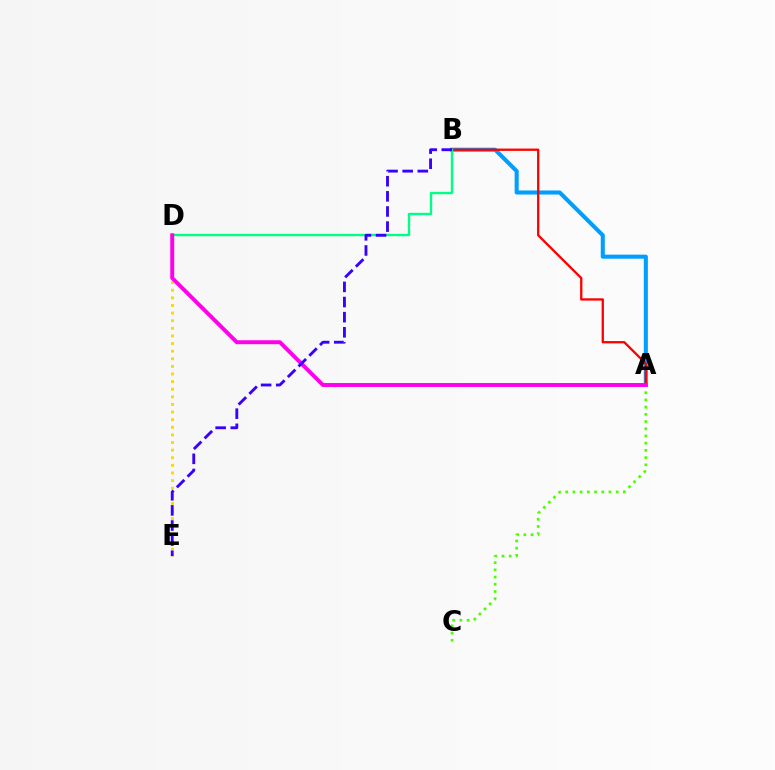{('D', 'E'): [{'color': '#ffd500', 'line_style': 'dotted', 'thickness': 2.07}], ('A', 'B'): [{'color': '#009eff', 'line_style': 'solid', 'thickness': 2.92}, {'color': '#ff0000', 'line_style': 'solid', 'thickness': 1.66}], ('A', 'C'): [{'color': '#4fff00', 'line_style': 'dotted', 'thickness': 1.96}], ('B', 'D'): [{'color': '#00ff86', 'line_style': 'solid', 'thickness': 1.73}], ('A', 'D'): [{'color': '#ff00ed', 'line_style': 'solid', 'thickness': 2.83}], ('B', 'E'): [{'color': '#3700ff', 'line_style': 'dashed', 'thickness': 2.06}]}